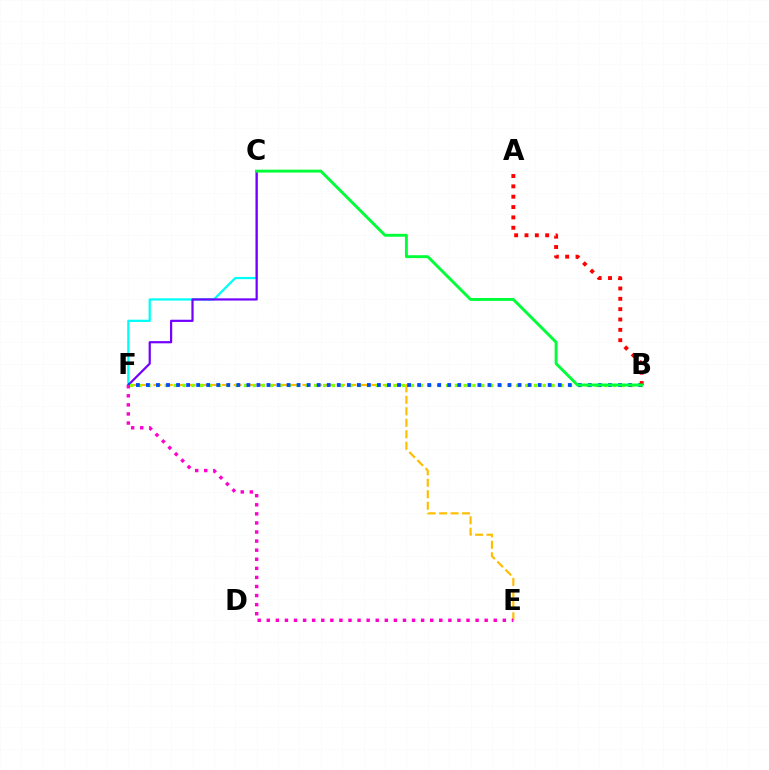{('E', 'F'): [{'color': '#ffbd00', 'line_style': 'dashed', 'thickness': 1.56}, {'color': '#ff00cf', 'line_style': 'dotted', 'thickness': 2.47}], ('C', 'F'): [{'color': '#00fff6', 'line_style': 'solid', 'thickness': 1.62}, {'color': '#7200ff', 'line_style': 'solid', 'thickness': 1.58}], ('B', 'F'): [{'color': '#84ff00', 'line_style': 'dotted', 'thickness': 2.39}, {'color': '#004bff', 'line_style': 'dotted', 'thickness': 2.73}], ('A', 'B'): [{'color': '#ff0000', 'line_style': 'dotted', 'thickness': 2.81}], ('B', 'C'): [{'color': '#00ff39', 'line_style': 'solid', 'thickness': 2.09}]}